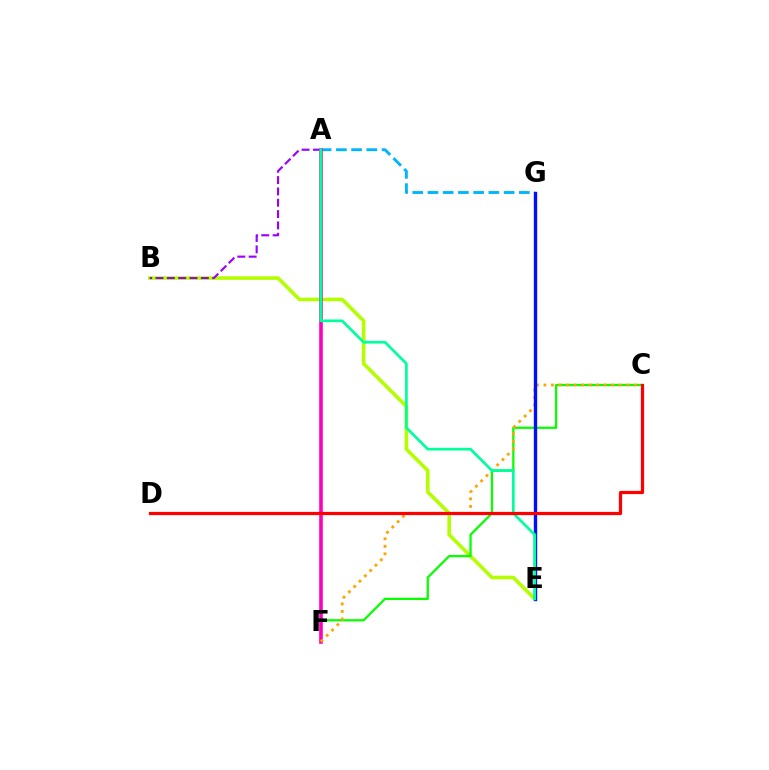{('B', 'E'): [{'color': '#b3ff00', 'line_style': 'solid', 'thickness': 2.58}], ('A', 'G'): [{'color': '#00b5ff', 'line_style': 'dashed', 'thickness': 2.07}], ('A', 'B'): [{'color': '#9b00ff', 'line_style': 'dashed', 'thickness': 1.54}], ('C', 'F'): [{'color': '#08ff00', 'line_style': 'solid', 'thickness': 1.63}, {'color': '#ffa500', 'line_style': 'dotted', 'thickness': 2.05}], ('A', 'F'): [{'color': '#ff00bd', 'line_style': 'solid', 'thickness': 2.59}], ('E', 'G'): [{'color': '#0010ff', 'line_style': 'solid', 'thickness': 2.43}], ('A', 'E'): [{'color': '#00ff9d', 'line_style': 'solid', 'thickness': 1.95}], ('C', 'D'): [{'color': '#ff0000', 'line_style': 'solid', 'thickness': 2.33}]}